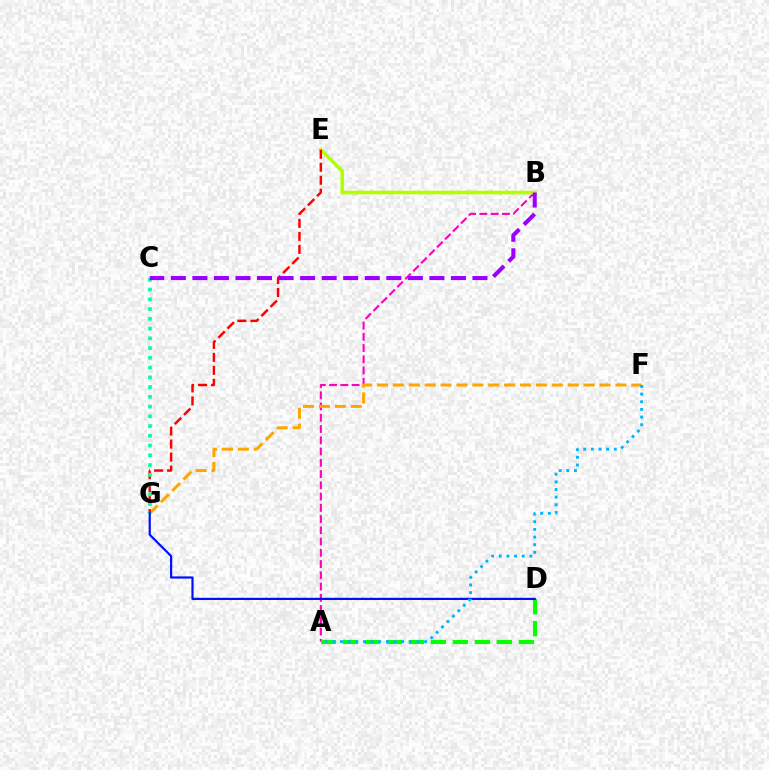{('A', 'B'): [{'color': '#ff00bd', 'line_style': 'dashed', 'thickness': 1.53}], ('B', 'E'): [{'color': '#b3ff00', 'line_style': 'solid', 'thickness': 2.61}], ('A', 'D'): [{'color': '#08ff00', 'line_style': 'dashed', 'thickness': 2.99}], ('F', 'G'): [{'color': '#ffa500', 'line_style': 'dashed', 'thickness': 2.16}], ('E', 'G'): [{'color': '#ff0000', 'line_style': 'dashed', 'thickness': 1.77}], ('C', 'G'): [{'color': '#00ff9d', 'line_style': 'dotted', 'thickness': 2.65}], ('D', 'G'): [{'color': '#0010ff', 'line_style': 'solid', 'thickness': 1.59}], ('B', 'C'): [{'color': '#9b00ff', 'line_style': 'dashed', 'thickness': 2.93}], ('A', 'F'): [{'color': '#00b5ff', 'line_style': 'dotted', 'thickness': 2.08}]}